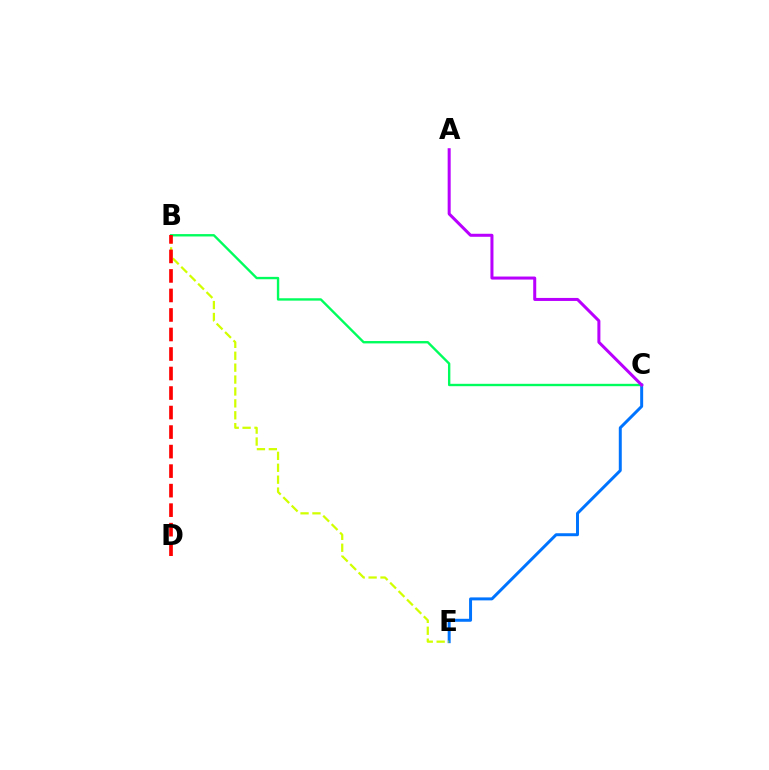{('C', 'E'): [{'color': '#0074ff', 'line_style': 'solid', 'thickness': 2.14}], ('B', 'E'): [{'color': '#d1ff00', 'line_style': 'dashed', 'thickness': 1.62}], ('B', 'C'): [{'color': '#00ff5c', 'line_style': 'solid', 'thickness': 1.71}], ('B', 'D'): [{'color': '#ff0000', 'line_style': 'dashed', 'thickness': 2.65}], ('A', 'C'): [{'color': '#b900ff', 'line_style': 'solid', 'thickness': 2.18}]}